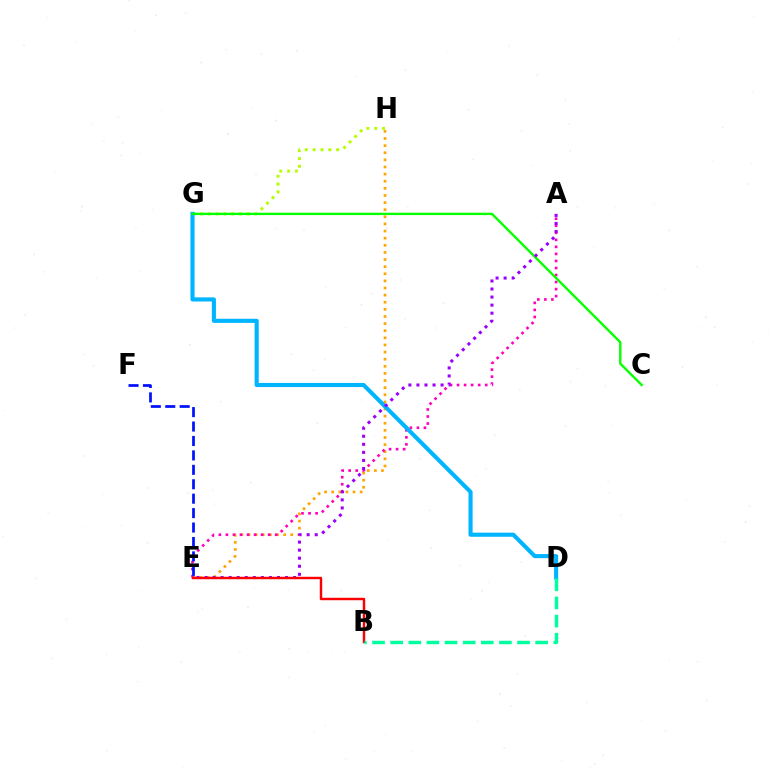{('E', 'H'): [{'color': '#ffa500', 'line_style': 'dotted', 'thickness': 1.93}], ('A', 'E'): [{'color': '#ff00bd', 'line_style': 'dotted', 'thickness': 1.91}, {'color': '#9b00ff', 'line_style': 'dotted', 'thickness': 2.19}], ('G', 'H'): [{'color': '#b3ff00', 'line_style': 'dotted', 'thickness': 2.13}], ('D', 'G'): [{'color': '#00b5ff', 'line_style': 'solid', 'thickness': 2.96}], ('C', 'G'): [{'color': '#08ff00', 'line_style': 'solid', 'thickness': 1.71}], ('B', 'E'): [{'color': '#ff0000', 'line_style': 'solid', 'thickness': 1.75}], ('E', 'F'): [{'color': '#0010ff', 'line_style': 'dashed', 'thickness': 1.96}], ('B', 'D'): [{'color': '#00ff9d', 'line_style': 'dashed', 'thickness': 2.46}]}